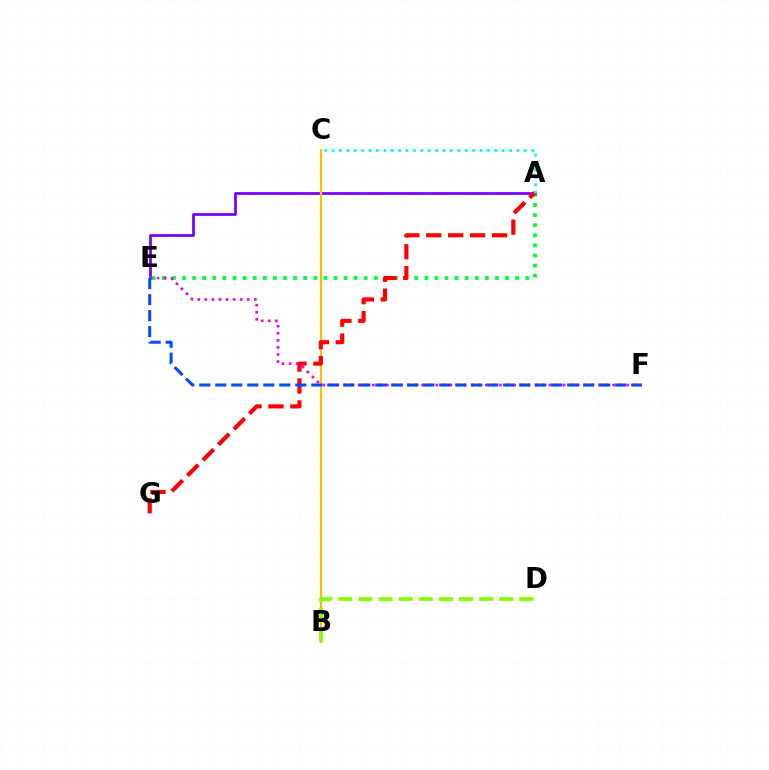{('A', 'E'): [{'color': '#00ff39', 'line_style': 'dotted', 'thickness': 2.74}, {'color': '#7200ff', 'line_style': 'solid', 'thickness': 1.96}], ('B', 'C'): [{'color': '#ffbd00', 'line_style': 'solid', 'thickness': 1.63}], ('A', 'G'): [{'color': '#ff0000', 'line_style': 'dashed', 'thickness': 2.98}], ('E', 'F'): [{'color': '#ff00cf', 'line_style': 'dotted', 'thickness': 1.92}, {'color': '#004bff', 'line_style': 'dashed', 'thickness': 2.17}], ('A', 'C'): [{'color': '#00fff6', 'line_style': 'dotted', 'thickness': 2.01}], ('B', 'D'): [{'color': '#84ff00', 'line_style': 'dashed', 'thickness': 2.73}]}